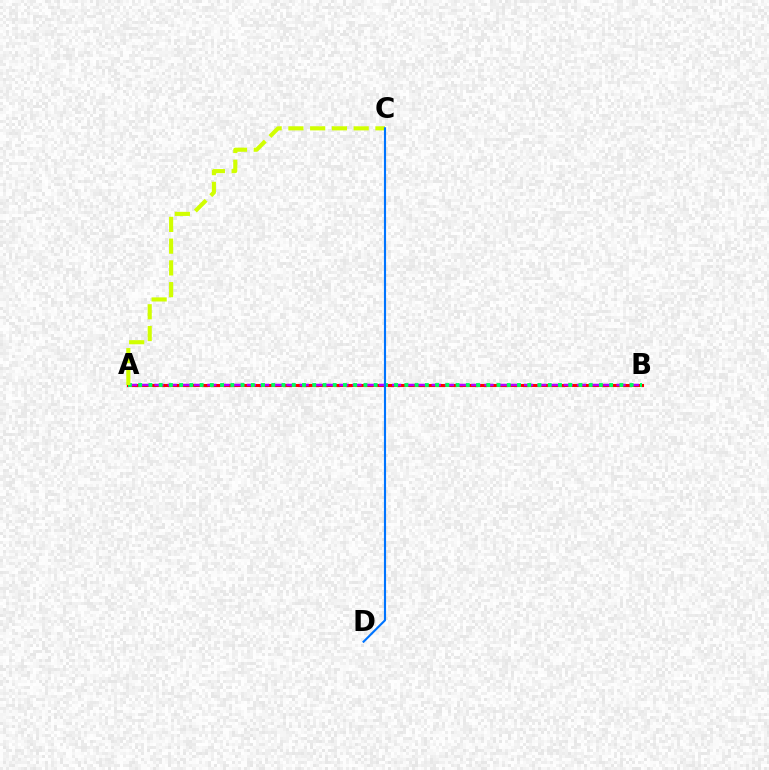{('A', 'B'): [{'color': '#ff0000', 'line_style': 'solid', 'thickness': 2.21}, {'color': '#b900ff', 'line_style': 'dashed', 'thickness': 1.79}, {'color': '#00ff5c', 'line_style': 'dotted', 'thickness': 2.78}], ('A', 'C'): [{'color': '#d1ff00', 'line_style': 'dashed', 'thickness': 2.96}], ('C', 'D'): [{'color': '#0074ff', 'line_style': 'solid', 'thickness': 1.54}]}